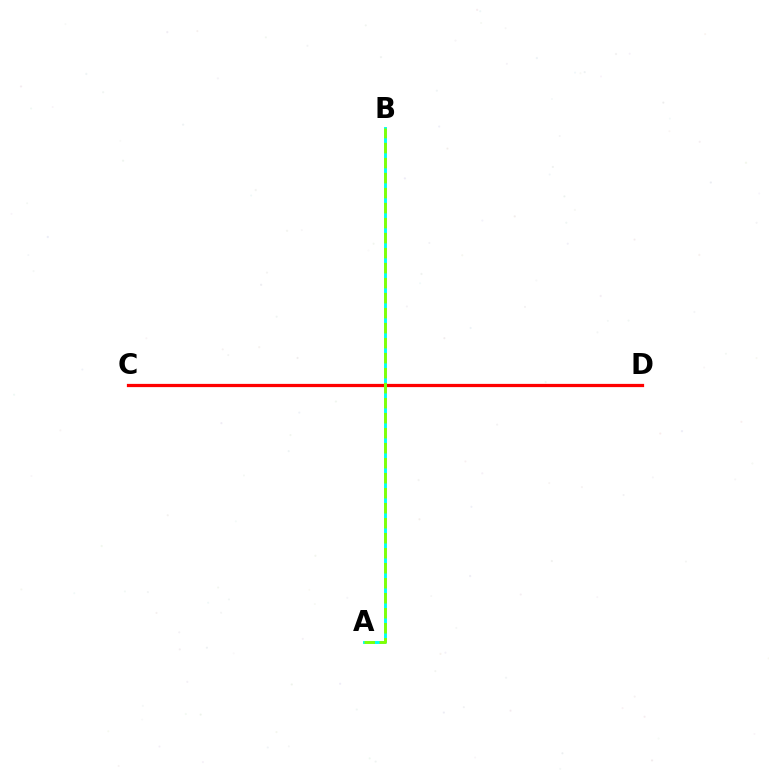{('C', 'D'): [{'color': '#7200ff', 'line_style': 'dotted', 'thickness': 2.01}, {'color': '#ff0000', 'line_style': 'solid', 'thickness': 2.33}], ('A', 'B'): [{'color': '#00fff6', 'line_style': 'solid', 'thickness': 2.1}, {'color': '#84ff00', 'line_style': 'dashed', 'thickness': 2.04}]}